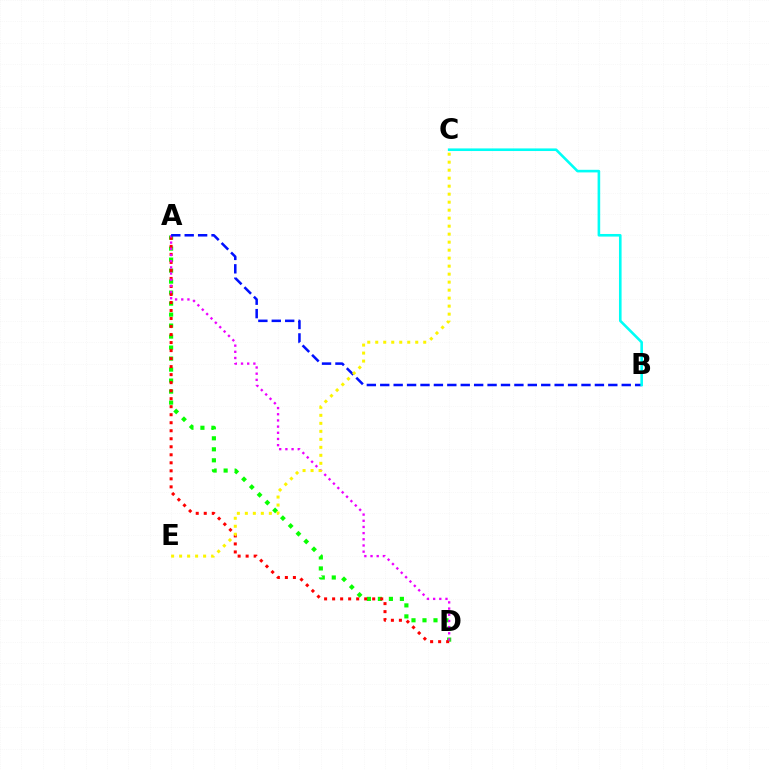{('A', 'D'): [{'color': '#08ff00', 'line_style': 'dotted', 'thickness': 2.99}, {'color': '#ff0000', 'line_style': 'dotted', 'thickness': 2.18}, {'color': '#ee00ff', 'line_style': 'dotted', 'thickness': 1.68}], ('A', 'B'): [{'color': '#0010ff', 'line_style': 'dashed', 'thickness': 1.82}], ('C', 'E'): [{'color': '#fcf500', 'line_style': 'dotted', 'thickness': 2.17}], ('B', 'C'): [{'color': '#00fff6', 'line_style': 'solid', 'thickness': 1.88}]}